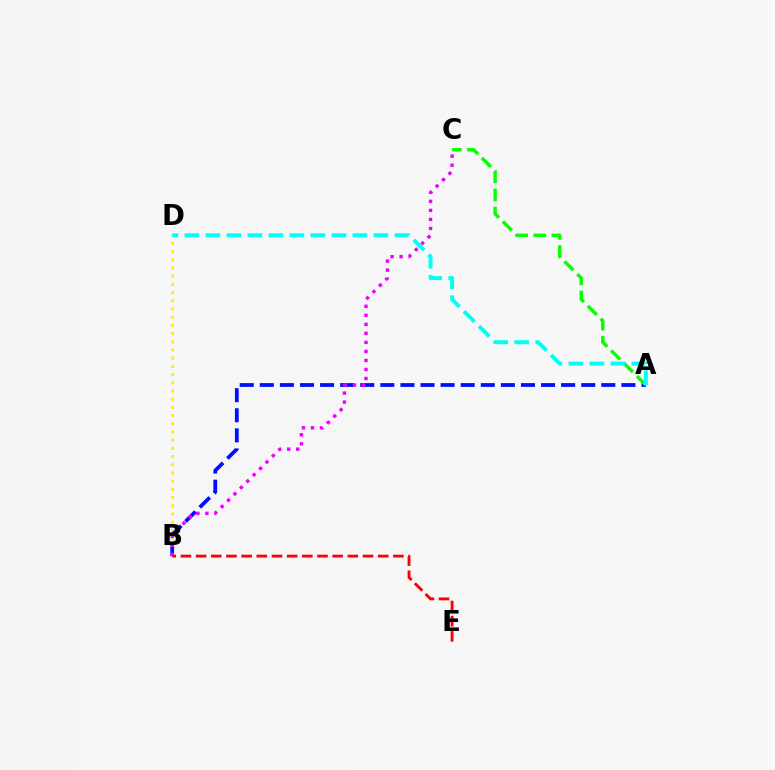{('B', 'D'): [{'color': '#fcf500', 'line_style': 'dotted', 'thickness': 2.23}], ('A', 'B'): [{'color': '#0010ff', 'line_style': 'dashed', 'thickness': 2.73}], ('B', 'C'): [{'color': '#ee00ff', 'line_style': 'dotted', 'thickness': 2.45}], ('A', 'C'): [{'color': '#08ff00', 'line_style': 'dashed', 'thickness': 2.46}], ('A', 'D'): [{'color': '#00fff6', 'line_style': 'dashed', 'thickness': 2.85}], ('B', 'E'): [{'color': '#ff0000', 'line_style': 'dashed', 'thickness': 2.06}]}